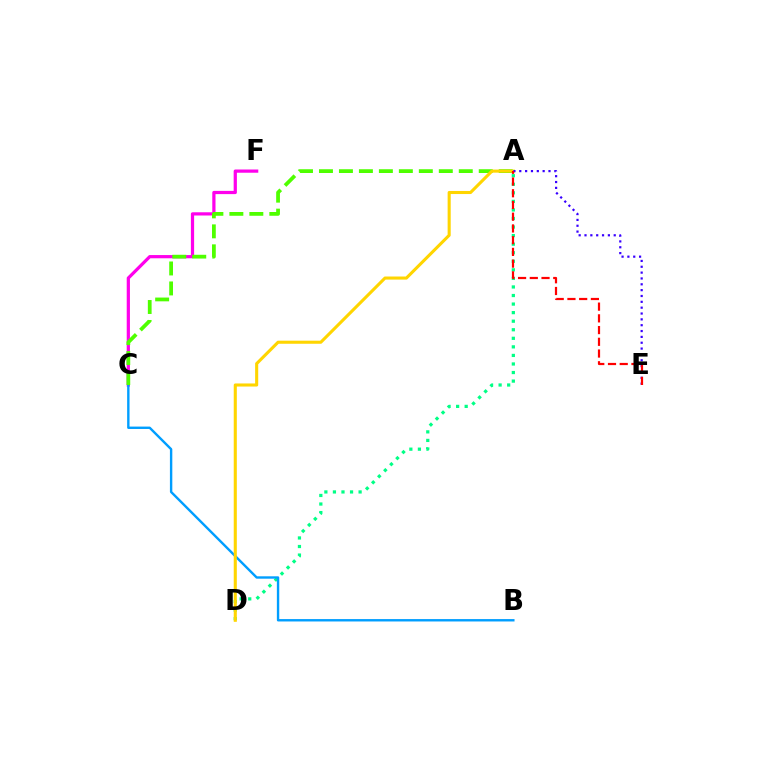{('C', 'F'): [{'color': '#ff00ed', 'line_style': 'solid', 'thickness': 2.32}], ('A', 'D'): [{'color': '#00ff86', 'line_style': 'dotted', 'thickness': 2.33}, {'color': '#ffd500', 'line_style': 'solid', 'thickness': 2.22}], ('B', 'C'): [{'color': '#009eff', 'line_style': 'solid', 'thickness': 1.72}], ('A', 'C'): [{'color': '#4fff00', 'line_style': 'dashed', 'thickness': 2.71}], ('A', 'E'): [{'color': '#3700ff', 'line_style': 'dotted', 'thickness': 1.59}, {'color': '#ff0000', 'line_style': 'dashed', 'thickness': 1.59}]}